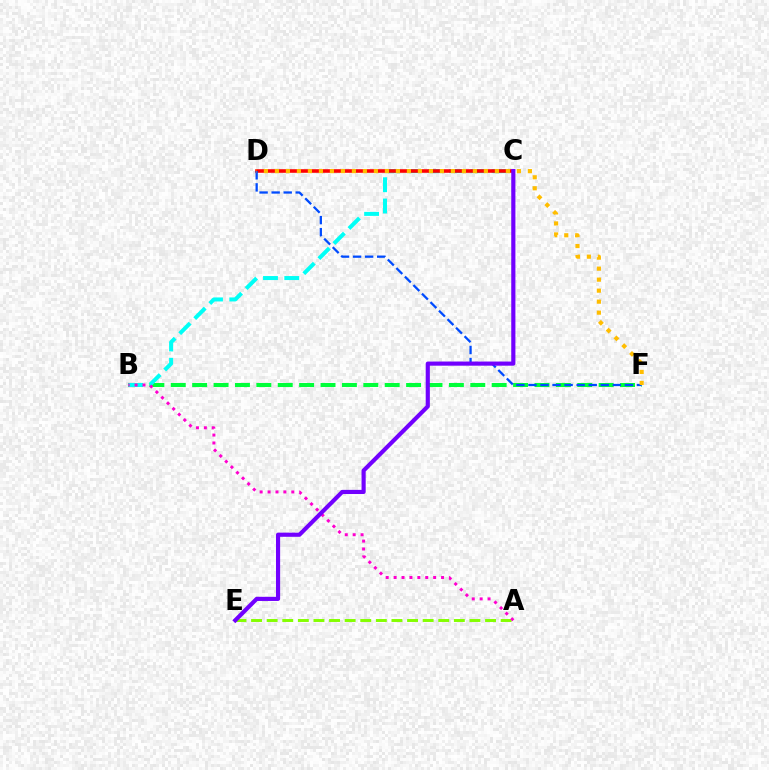{('A', 'E'): [{'color': '#84ff00', 'line_style': 'dashed', 'thickness': 2.12}], ('B', 'F'): [{'color': '#00ff39', 'line_style': 'dashed', 'thickness': 2.91}], ('B', 'C'): [{'color': '#00fff6', 'line_style': 'dashed', 'thickness': 2.89}], ('C', 'D'): [{'color': '#ff0000', 'line_style': 'solid', 'thickness': 2.58}], ('A', 'B'): [{'color': '#ff00cf', 'line_style': 'dotted', 'thickness': 2.15}], ('D', 'F'): [{'color': '#004bff', 'line_style': 'dashed', 'thickness': 1.64}, {'color': '#ffbd00', 'line_style': 'dotted', 'thickness': 2.99}], ('C', 'E'): [{'color': '#7200ff', 'line_style': 'solid', 'thickness': 2.99}]}